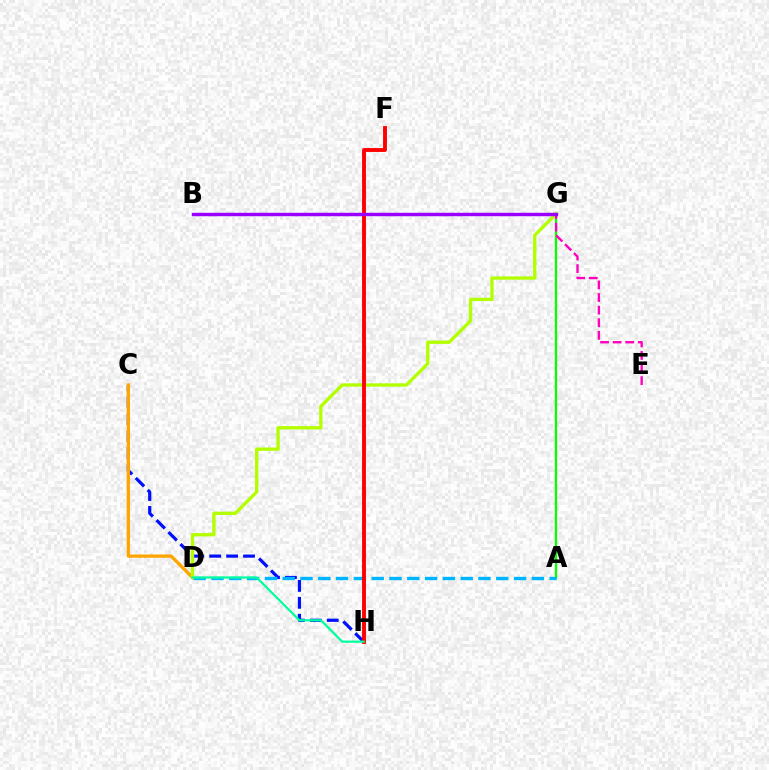{('C', 'H'): [{'color': '#0010ff', 'line_style': 'dashed', 'thickness': 2.3}], ('C', 'D'): [{'color': '#ffa500', 'line_style': 'solid', 'thickness': 2.38}], ('A', 'G'): [{'color': '#08ff00', 'line_style': 'solid', 'thickness': 1.66}], ('A', 'D'): [{'color': '#00b5ff', 'line_style': 'dashed', 'thickness': 2.42}], ('D', 'G'): [{'color': '#b3ff00', 'line_style': 'solid', 'thickness': 2.4}], ('F', 'H'): [{'color': '#ff0000', 'line_style': 'solid', 'thickness': 2.79}], ('E', 'G'): [{'color': '#ff00bd', 'line_style': 'dashed', 'thickness': 1.71}], ('B', 'G'): [{'color': '#9b00ff', 'line_style': 'solid', 'thickness': 2.47}], ('D', 'H'): [{'color': '#00ff9d', 'line_style': 'solid', 'thickness': 1.6}]}